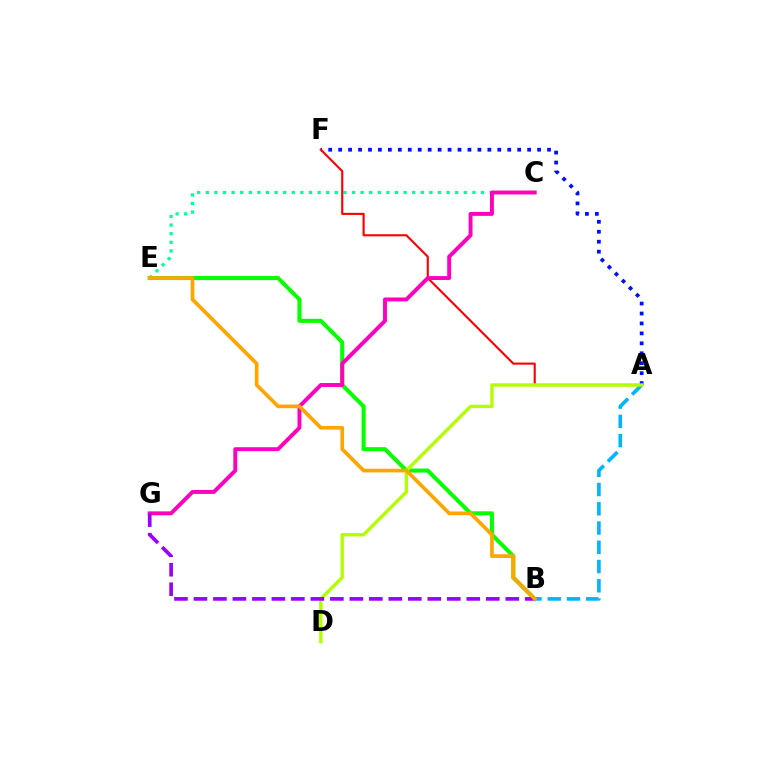{('C', 'E'): [{'color': '#00ff9d', 'line_style': 'dotted', 'thickness': 2.34}], ('A', 'F'): [{'color': '#0010ff', 'line_style': 'dotted', 'thickness': 2.7}, {'color': '#ff0000', 'line_style': 'solid', 'thickness': 1.53}], ('B', 'E'): [{'color': '#08ff00', 'line_style': 'solid', 'thickness': 2.92}, {'color': '#ffa500', 'line_style': 'solid', 'thickness': 2.64}], ('A', 'B'): [{'color': '#00b5ff', 'line_style': 'dashed', 'thickness': 2.62}], ('A', 'D'): [{'color': '#b3ff00', 'line_style': 'solid', 'thickness': 2.44}], ('C', 'G'): [{'color': '#ff00bd', 'line_style': 'solid', 'thickness': 2.82}], ('B', 'G'): [{'color': '#9b00ff', 'line_style': 'dashed', 'thickness': 2.65}]}